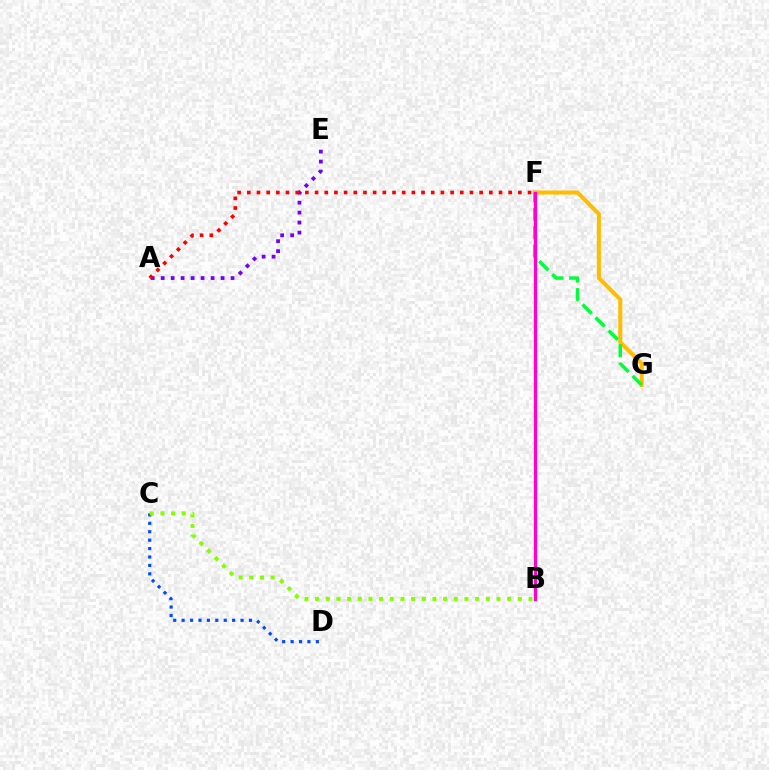{('C', 'D'): [{'color': '#004bff', 'line_style': 'dotted', 'thickness': 2.29}], ('F', 'G'): [{'color': '#ffbd00', 'line_style': 'solid', 'thickness': 2.91}, {'color': '#00ff39', 'line_style': 'dashed', 'thickness': 2.5}], ('A', 'E'): [{'color': '#7200ff', 'line_style': 'dotted', 'thickness': 2.71}], ('B', 'F'): [{'color': '#00fff6', 'line_style': 'solid', 'thickness': 2.3}, {'color': '#ff00cf', 'line_style': 'solid', 'thickness': 2.32}], ('B', 'C'): [{'color': '#84ff00', 'line_style': 'dotted', 'thickness': 2.9}], ('A', 'F'): [{'color': '#ff0000', 'line_style': 'dotted', 'thickness': 2.63}]}